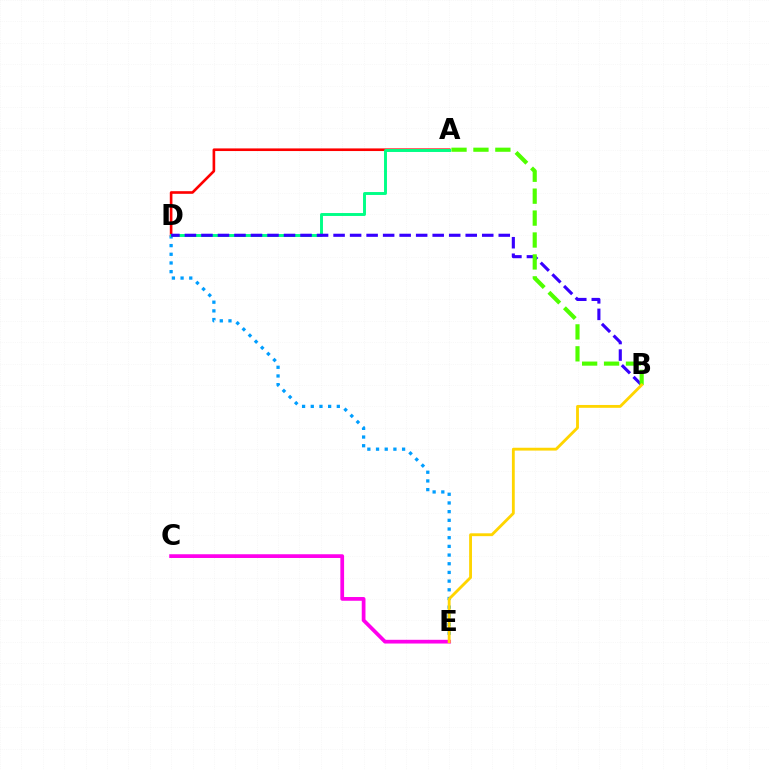{('D', 'E'): [{'color': '#009eff', 'line_style': 'dotted', 'thickness': 2.36}], ('A', 'D'): [{'color': '#ff0000', 'line_style': 'solid', 'thickness': 1.9}, {'color': '#00ff86', 'line_style': 'solid', 'thickness': 2.11}], ('B', 'D'): [{'color': '#3700ff', 'line_style': 'dashed', 'thickness': 2.24}], ('C', 'E'): [{'color': '#ff00ed', 'line_style': 'solid', 'thickness': 2.69}], ('A', 'B'): [{'color': '#4fff00', 'line_style': 'dashed', 'thickness': 2.98}], ('B', 'E'): [{'color': '#ffd500', 'line_style': 'solid', 'thickness': 2.05}]}